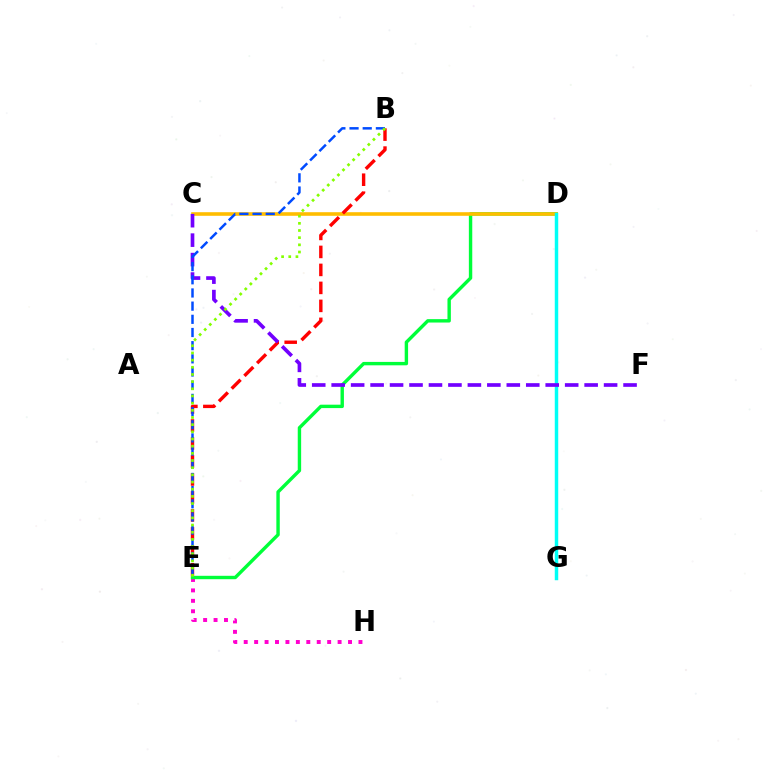{('E', 'H'): [{'color': '#ff00cf', 'line_style': 'dotted', 'thickness': 2.83}], ('D', 'E'): [{'color': '#00ff39', 'line_style': 'solid', 'thickness': 2.45}], ('C', 'D'): [{'color': '#ffbd00', 'line_style': 'solid', 'thickness': 2.59}], ('D', 'G'): [{'color': '#00fff6', 'line_style': 'solid', 'thickness': 2.49}], ('B', 'E'): [{'color': '#ff0000', 'line_style': 'dashed', 'thickness': 2.44}, {'color': '#004bff', 'line_style': 'dashed', 'thickness': 1.79}, {'color': '#84ff00', 'line_style': 'dotted', 'thickness': 1.95}], ('C', 'F'): [{'color': '#7200ff', 'line_style': 'dashed', 'thickness': 2.64}]}